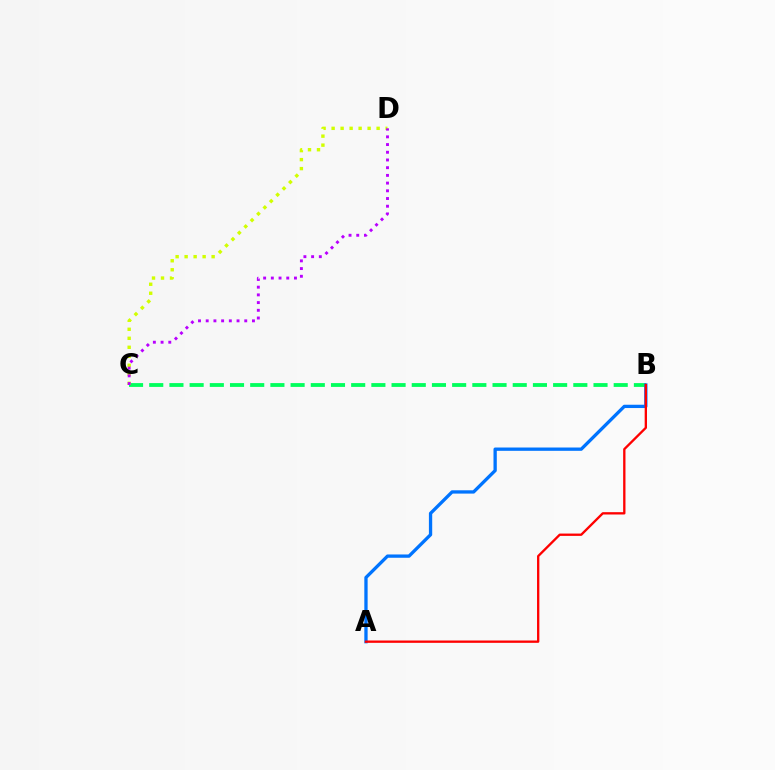{('B', 'C'): [{'color': '#00ff5c', 'line_style': 'dashed', 'thickness': 2.74}], ('A', 'B'): [{'color': '#0074ff', 'line_style': 'solid', 'thickness': 2.38}, {'color': '#ff0000', 'line_style': 'solid', 'thickness': 1.67}], ('C', 'D'): [{'color': '#d1ff00', 'line_style': 'dotted', 'thickness': 2.45}, {'color': '#b900ff', 'line_style': 'dotted', 'thickness': 2.09}]}